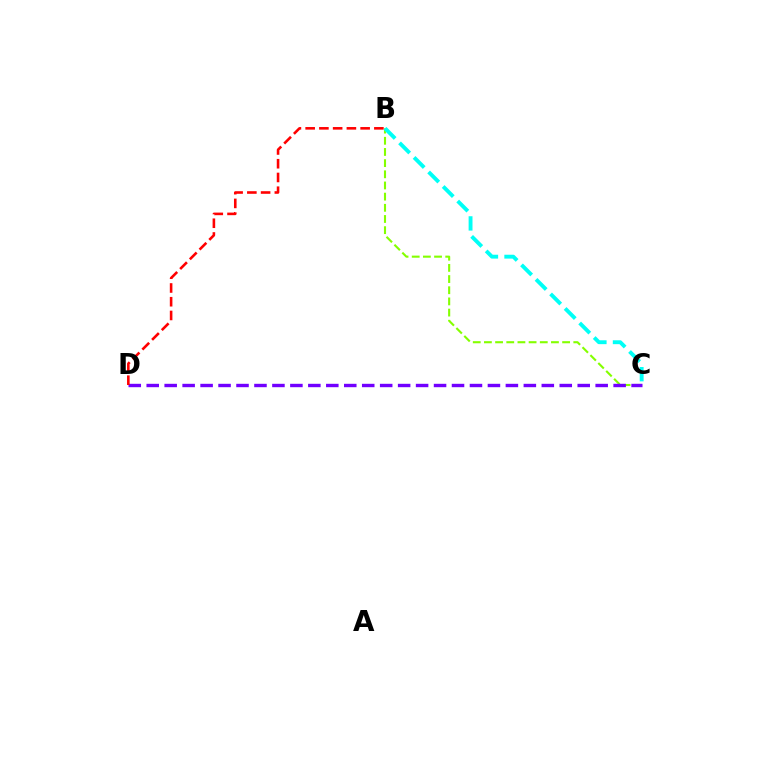{('B', 'C'): [{'color': '#84ff00', 'line_style': 'dashed', 'thickness': 1.52}, {'color': '#00fff6', 'line_style': 'dashed', 'thickness': 2.79}], ('C', 'D'): [{'color': '#7200ff', 'line_style': 'dashed', 'thickness': 2.44}], ('B', 'D'): [{'color': '#ff0000', 'line_style': 'dashed', 'thickness': 1.87}]}